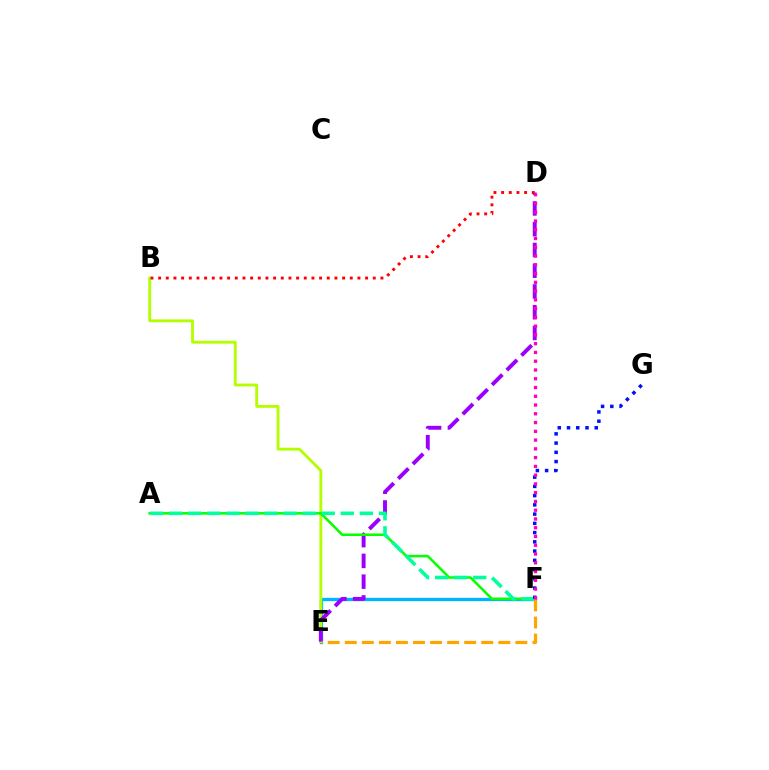{('E', 'F'): [{'color': '#00b5ff', 'line_style': 'solid', 'thickness': 2.4}, {'color': '#ffa500', 'line_style': 'dashed', 'thickness': 2.32}], ('B', 'E'): [{'color': '#b3ff00', 'line_style': 'solid', 'thickness': 2.05}], ('D', 'E'): [{'color': '#9b00ff', 'line_style': 'dashed', 'thickness': 2.82}], ('A', 'F'): [{'color': '#08ff00', 'line_style': 'solid', 'thickness': 1.84}, {'color': '#00ff9d', 'line_style': 'dashed', 'thickness': 2.59}], ('B', 'D'): [{'color': '#ff0000', 'line_style': 'dotted', 'thickness': 2.08}], ('F', 'G'): [{'color': '#0010ff', 'line_style': 'dotted', 'thickness': 2.51}], ('D', 'F'): [{'color': '#ff00bd', 'line_style': 'dotted', 'thickness': 2.38}]}